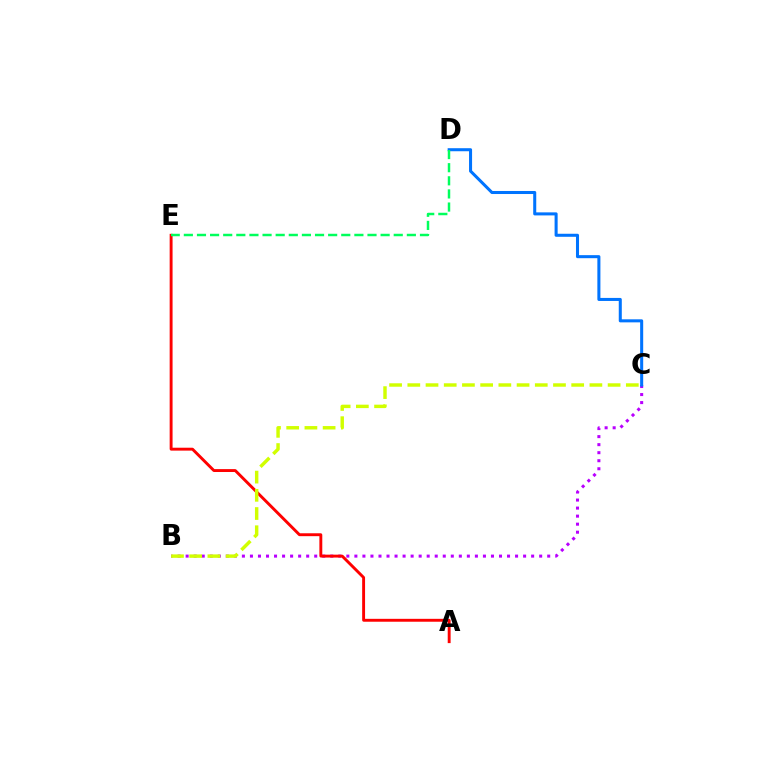{('B', 'C'): [{'color': '#b900ff', 'line_style': 'dotted', 'thickness': 2.18}, {'color': '#d1ff00', 'line_style': 'dashed', 'thickness': 2.47}], ('C', 'D'): [{'color': '#0074ff', 'line_style': 'solid', 'thickness': 2.19}], ('A', 'E'): [{'color': '#ff0000', 'line_style': 'solid', 'thickness': 2.09}], ('D', 'E'): [{'color': '#00ff5c', 'line_style': 'dashed', 'thickness': 1.78}]}